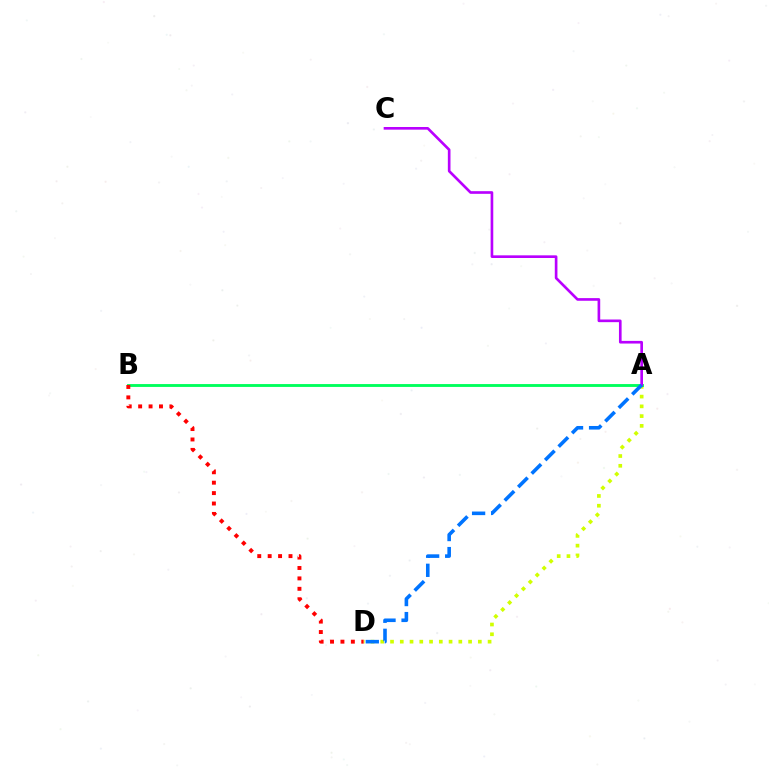{('A', 'D'): [{'color': '#d1ff00', 'line_style': 'dotted', 'thickness': 2.65}, {'color': '#0074ff', 'line_style': 'dashed', 'thickness': 2.59}], ('A', 'B'): [{'color': '#00ff5c', 'line_style': 'solid', 'thickness': 2.06}], ('A', 'C'): [{'color': '#b900ff', 'line_style': 'solid', 'thickness': 1.91}], ('B', 'D'): [{'color': '#ff0000', 'line_style': 'dotted', 'thickness': 2.83}]}